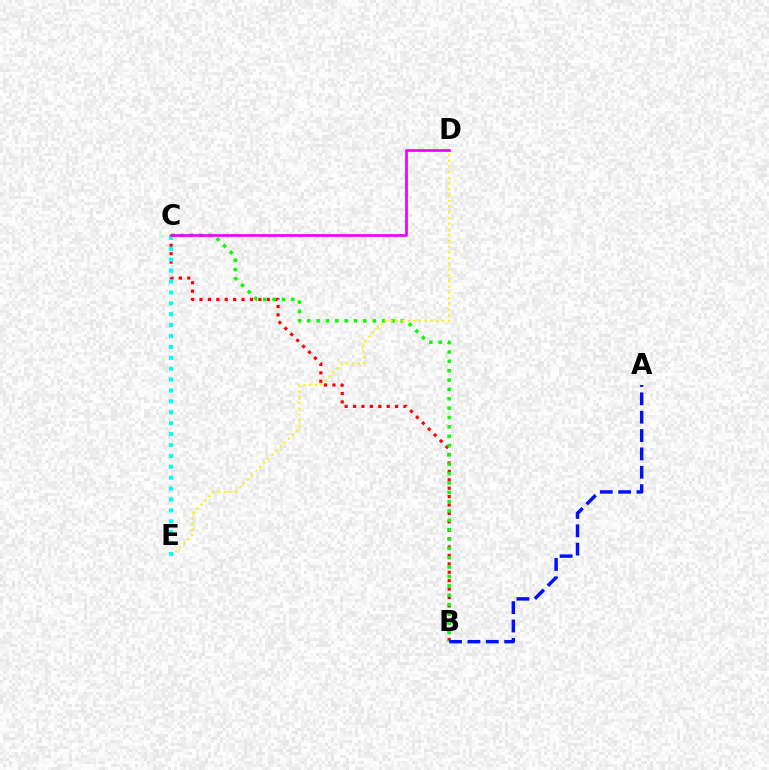{('B', 'C'): [{'color': '#ff0000', 'line_style': 'dotted', 'thickness': 2.28}, {'color': '#08ff00', 'line_style': 'dotted', 'thickness': 2.54}], ('D', 'E'): [{'color': '#fcf500', 'line_style': 'dotted', 'thickness': 1.56}], ('A', 'B'): [{'color': '#0010ff', 'line_style': 'dashed', 'thickness': 2.49}], ('C', 'E'): [{'color': '#00fff6', 'line_style': 'dotted', 'thickness': 2.96}], ('C', 'D'): [{'color': '#ee00ff', 'line_style': 'solid', 'thickness': 1.97}]}